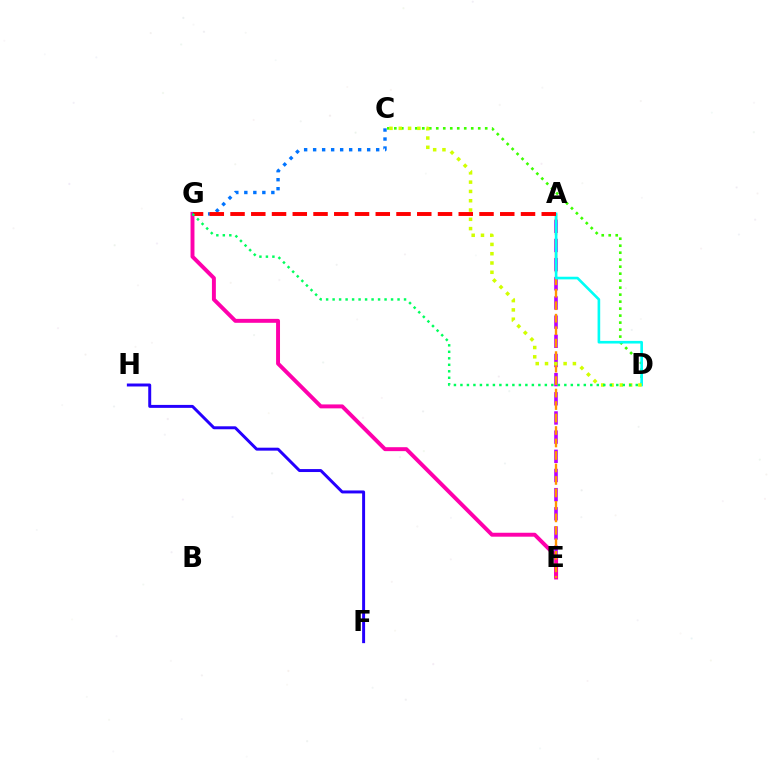{('C', 'D'): [{'color': '#3dff00', 'line_style': 'dotted', 'thickness': 1.9}, {'color': '#d1ff00', 'line_style': 'dotted', 'thickness': 2.53}], ('A', 'E'): [{'color': '#b900ff', 'line_style': 'dashed', 'thickness': 2.6}, {'color': '#ff9400', 'line_style': 'dashed', 'thickness': 1.7}], ('E', 'G'): [{'color': '#ff00ac', 'line_style': 'solid', 'thickness': 2.83}], ('C', 'G'): [{'color': '#0074ff', 'line_style': 'dotted', 'thickness': 2.45}], ('A', 'D'): [{'color': '#00fff6', 'line_style': 'solid', 'thickness': 1.9}], ('A', 'G'): [{'color': '#ff0000', 'line_style': 'dashed', 'thickness': 2.82}], ('F', 'H'): [{'color': '#2500ff', 'line_style': 'solid', 'thickness': 2.13}], ('D', 'G'): [{'color': '#00ff5c', 'line_style': 'dotted', 'thickness': 1.76}]}